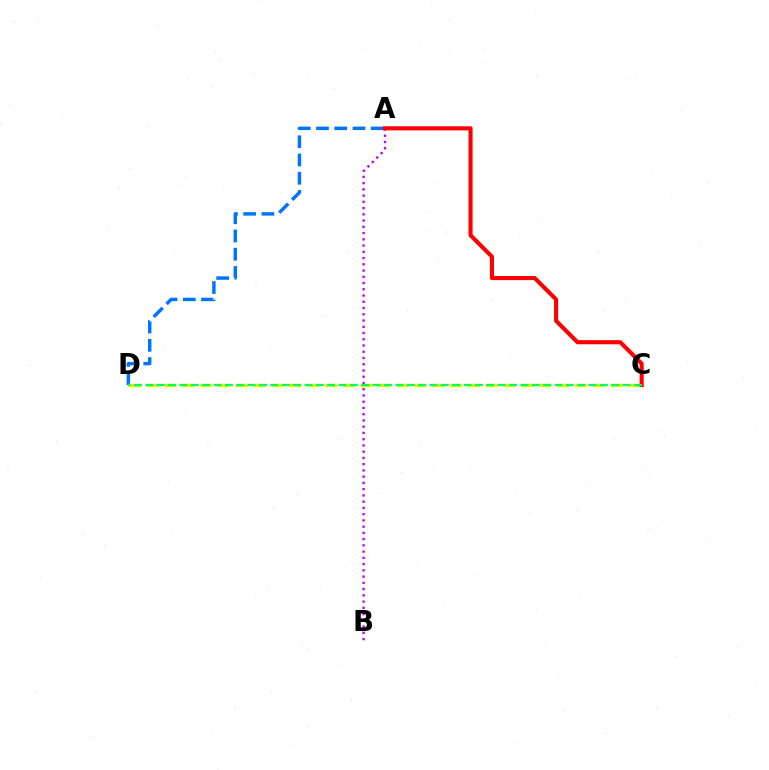{('A', 'D'): [{'color': '#0074ff', 'line_style': 'dashed', 'thickness': 2.48}], ('C', 'D'): [{'color': '#d1ff00', 'line_style': 'dashed', 'thickness': 2.42}, {'color': '#00ff5c', 'line_style': 'dashed', 'thickness': 1.54}], ('A', 'B'): [{'color': '#b900ff', 'line_style': 'dotted', 'thickness': 1.7}], ('A', 'C'): [{'color': '#ff0000', 'line_style': 'solid', 'thickness': 2.95}]}